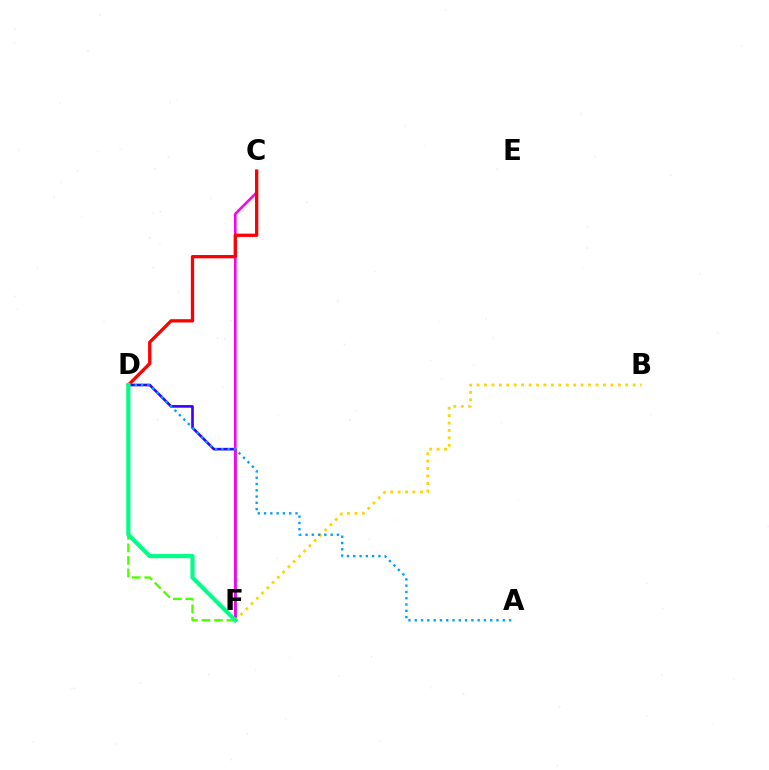{('D', 'F'): [{'color': '#3700ff', 'line_style': 'solid', 'thickness': 1.89}, {'color': '#4fff00', 'line_style': 'dashed', 'thickness': 1.7}, {'color': '#00ff86', 'line_style': 'solid', 'thickness': 2.99}], ('C', 'F'): [{'color': '#ff00ed', 'line_style': 'solid', 'thickness': 1.87}], ('C', 'D'): [{'color': '#ff0000', 'line_style': 'solid', 'thickness': 2.37}], ('B', 'F'): [{'color': '#ffd500', 'line_style': 'dotted', 'thickness': 2.02}], ('A', 'D'): [{'color': '#009eff', 'line_style': 'dotted', 'thickness': 1.71}]}